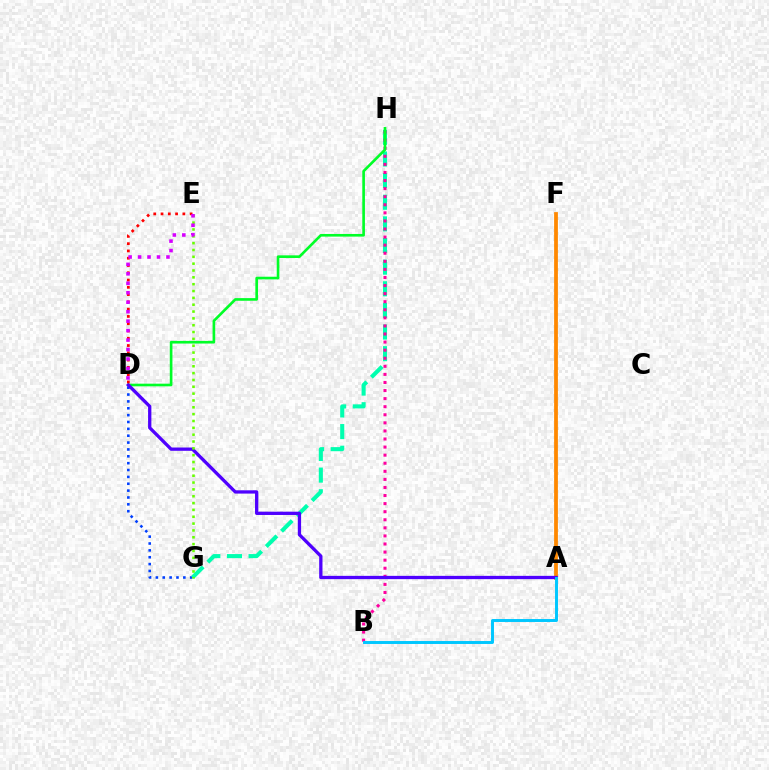{('D', 'G'): [{'color': '#003fff', 'line_style': 'dotted', 'thickness': 1.86}], ('A', 'F'): [{'color': '#eeff00', 'line_style': 'dotted', 'thickness': 1.67}, {'color': '#ff8800', 'line_style': 'solid', 'thickness': 2.71}], ('G', 'H'): [{'color': '#00ffaf', 'line_style': 'dashed', 'thickness': 2.94}], ('B', 'H'): [{'color': '#ff00a0', 'line_style': 'dotted', 'thickness': 2.19}], ('D', 'H'): [{'color': '#00ff27', 'line_style': 'solid', 'thickness': 1.9}], ('A', 'D'): [{'color': '#4f00ff', 'line_style': 'solid', 'thickness': 2.37}], ('E', 'G'): [{'color': '#66ff00', 'line_style': 'dotted', 'thickness': 1.86}], ('D', 'E'): [{'color': '#ff0000', 'line_style': 'dotted', 'thickness': 1.98}, {'color': '#d600ff', 'line_style': 'dotted', 'thickness': 2.57}], ('A', 'B'): [{'color': '#00c7ff', 'line_style': 'solid', 'thickness': 2.12}]}